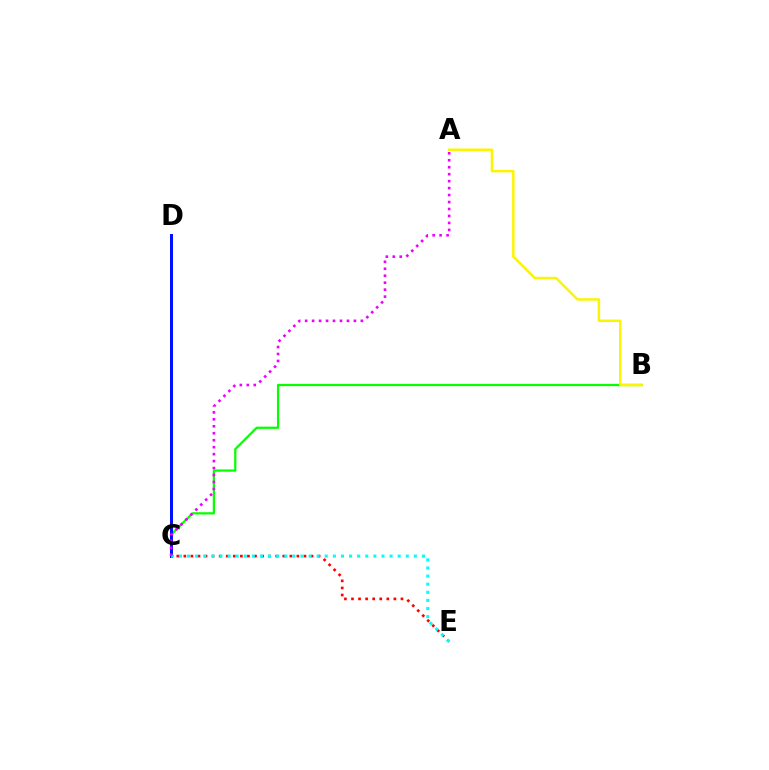{('B', 'C'): [{'color': '#08ff00', 'line_style': 'solid', 'thickness': 1.62}], ('C', 'D'): [{'color': '#0010ff', 'line_style': 'solid', 'thickness': 2.14}], ('C', 'E'): [{'color': '#ff0000', 'line_style': 'dotted', 'thickness': 1.92}, {'color': '#00fff6', 'line_style': 'dotted', 'thickness': 2.2}], ('A', 'B'): [{'color': '#fcf500', 'line_style': 'solid', 'thickness': 1.79}], ('A', 'C'): [{'color': '#ee00ff', 'line_style': 'dotted', 'thickness': 1.89}]}